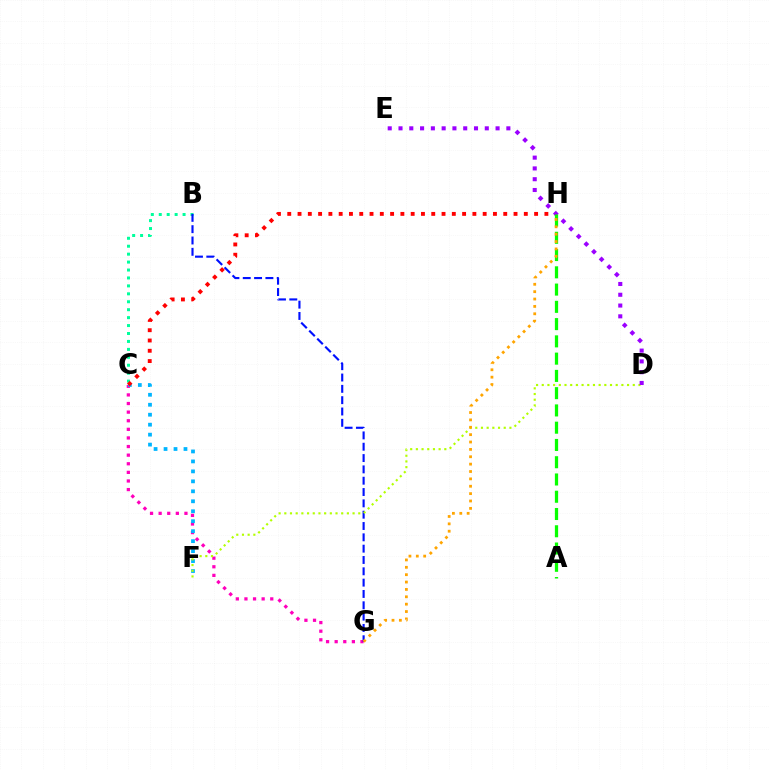{('B', 'C'): [{'color': '#00ff9d', 'line_style': 'dotted', 'thickness': 2.16}], ('C', 'G'): [{'color': '#ff00bd', 'line_style': 'dotted', 'thickness': 2.34}], ('B', 'G'): [{'color': '#0010ff', 'line_style': 'dashed', 'thickness': 1.54}], ('C', 'F'): [{'color': '#00b5ff', 'line_style': 'dotted', 'thickness': 2.71}], ('D', 'F'): [{'color': '#b3ff00', 'line_style': 'dotted', 'thickness': 1.55}], ('C', 'H'): [{'color': '#ff0000', 'line_style': 'dotted', 'thickness': 2.79}], ('D', 'E'): [{'color': '#9b00ff', 'line_style': 'dotted', 'thickness': 2.93}], ('A', 'H'): [{'color': '#08ff00', 'line_style': 'dashed', 'thickness': 2.35}], ('G', 'H'): [{'color': '#ffa500', 'line_style': 'dotted', 'thickness': 2.0}]}